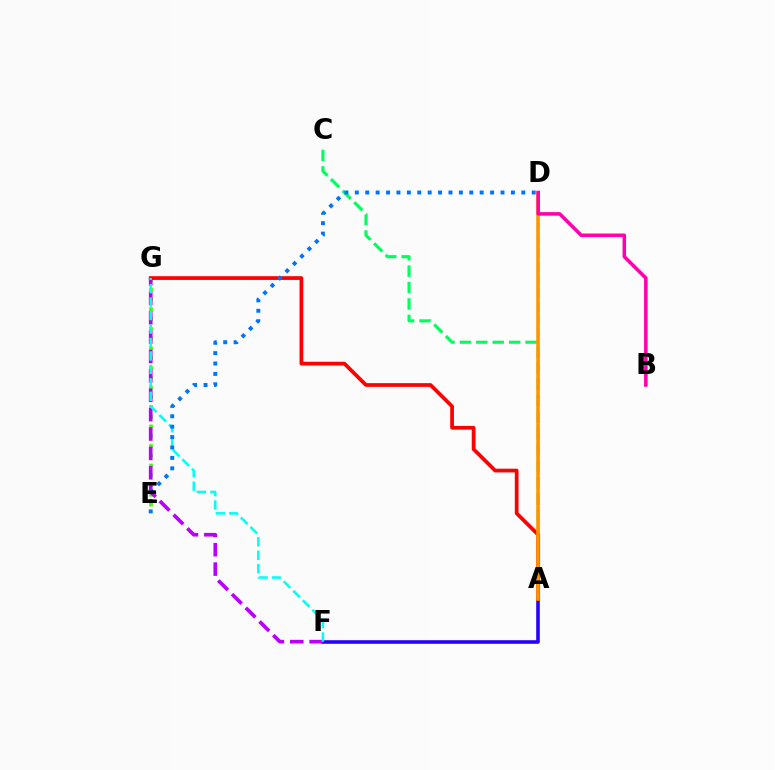{('A', 'F'): [{'color': '#2500ff', 'line_style': 'solid', 'thickness': 2.58}], ('E', 'G'): [{'color': '#3dff00', 'line_style': 'dotted', 'thickness': 2.65}], ('A', 'C'): [{'color': '#00ff5c', 'line_style': 'dashed', 'thickness': 2.23}], ('A', 'D'): [{'color': '#d1ff00', 'line_style': 'dashed', 'thickness': 1.85}, {'color': '#ff9400', 'line_style': 'solid', 'thickness': 2.54}], ('F', 'G'): [{'color': '#b900ff', 'line_style': 'dashed', 'thickness': 2.63}, {'color': '#00fff6', 'line_style': 'dashed', 'thickness': 1.83}], ('A', 'G'): [{'color': '#ff0000', 'line_style': 'solid', 'thickness': 2.69}], ('D', 'E'): [{'color': '#0074ff', 'line_style': 'dotted', 'thickness': 2.83}], ('B', 'D'): [{'color': '#ff00ac', 'line_style': 'solid', 'thickness': 2.54}]}